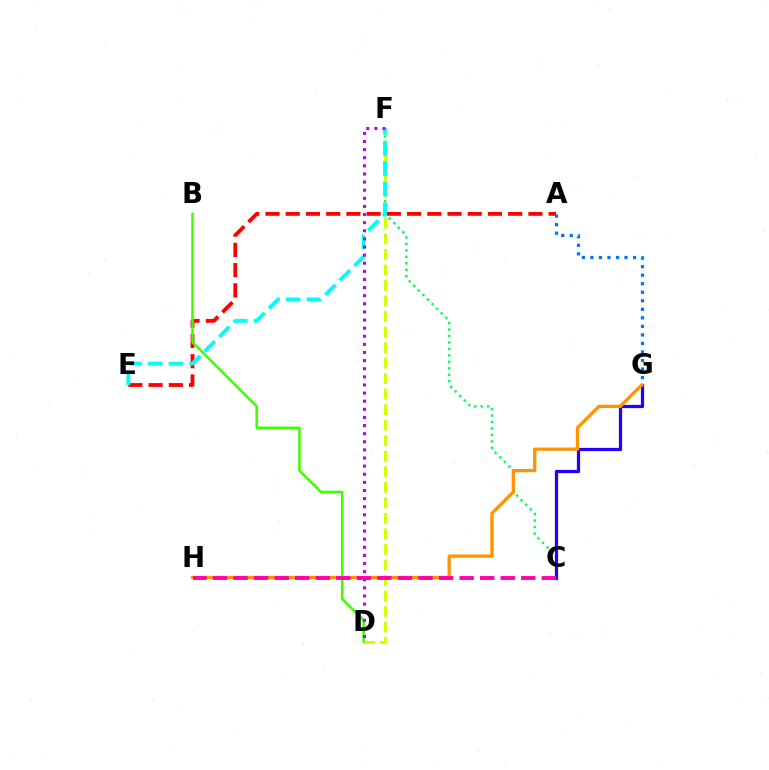{('C', 'F'): [{'color': '#00ff5c', 'line_style': 'dotted', 'thickness': 1.75}], ('A', 'E'): [{'color': '#ff0000', 'line_style': 'dashed', 'thickness': 2.75}], ('A', 'G'): [{'color': '#0074ff', 'line_style': 'dotted', 'thickness': 2.32}], ('B', 'D'): [{'color': '#3dff00', 'line_style': 'solid', 'thickness': 1.81}], ('D', 'F'): [{'color': '#d1ff00', 'line_style': 'dashed', 'thickness': 2.11}, {'color': '#b900ff', 'line_style': 'dotted', 'thickness': 2.21}], ('C', 'G'): [{'color': '#2500ff', 'line_style': 'solid', 'thickness': 2.34}], ('E', 'F'): [{'color': '#00fff6', 'line_style': 'dashed', 'thickness': 2.79}], ('G', 'H'): [{'color': '#ff9400', 'line_style': 'solid', 'thickness': 2.39}], ('C', 'H'): [{'color': '#ff00ac', 'line_style': 'dashed', 'thickness': 2.79}]}